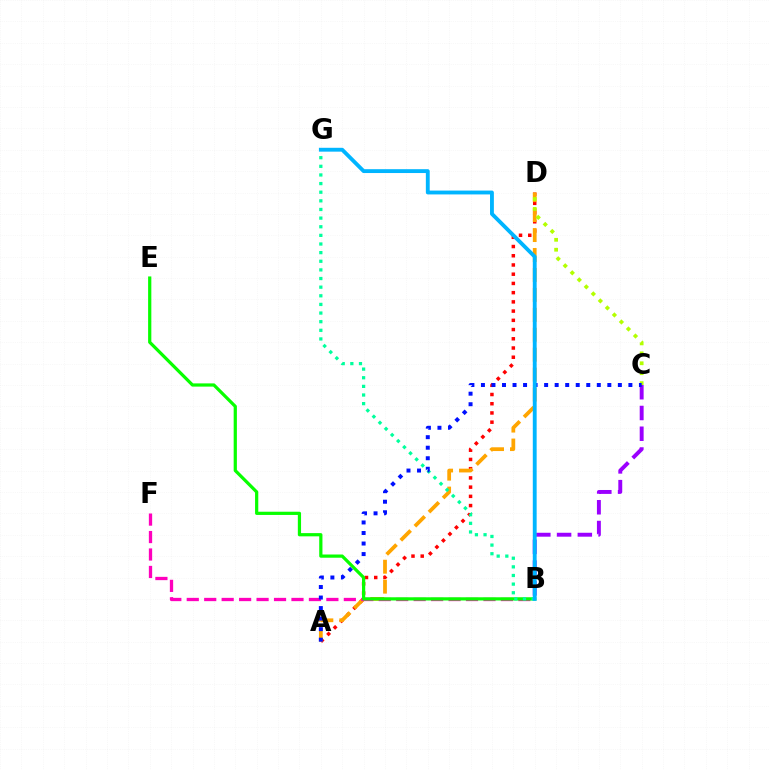{('A', 'D'): [{'color': '#ff0000', 'line_style': 'dotted', 'thickness': 2.51}, {'color': '#ffa500', 'line_style': 'dashed', 'thickness': 2.71}], ('B', 'C'): [{'color': '#9b00ff', 'line_style': 'dashed', 'thickness': 2.82}], ('C', 'D'): [{'color': '#b3ff00', 'line_style': 'dotted', 'thickness': 2.7}], ('B', 'F'): [{'color': '#ff00bd', 'line_style': 'dashed', 'thickness': 2.37}], ('B', 'E'): [{'color': '#08ff00', 'line_style': 'solid', 'thickness': 2.32}], ('B', 'G'): [{'color': '#00ff9d', 'line_style': 'dotted', 'thickness': 2.35}, {'color': '#00b5ff', 'line_style': 'solid', 'thickness': 2.77}], ('A', 'C'): [{'color': '#0010ff', 'line_style': 'dotted', 'thickness': 2.86}]}